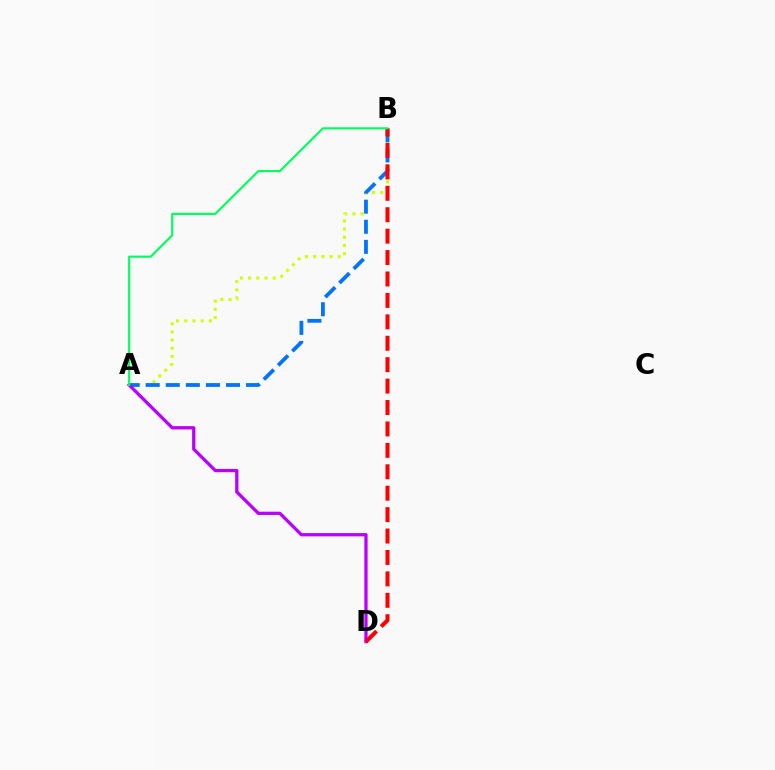{('A', 'B'): [{'color': '#d1ff00', 'line_style': 'dotted', 'thickness': 2.23}, {'color': '#0074ff', 'line_style': 'dashed', 'thickness': 2.73}, {'color': '#00ff5c', 'line_style': 'solid', 'thickness': 1.55}], ('A', 'D'): [{'color': '#b900ff', 'line_style': 'solid', 'thickness': 2.35}], ('B', 'D'): [{'color': '#ff0000', 'line_style': 'dashed', 'thickness': 2.91}]}